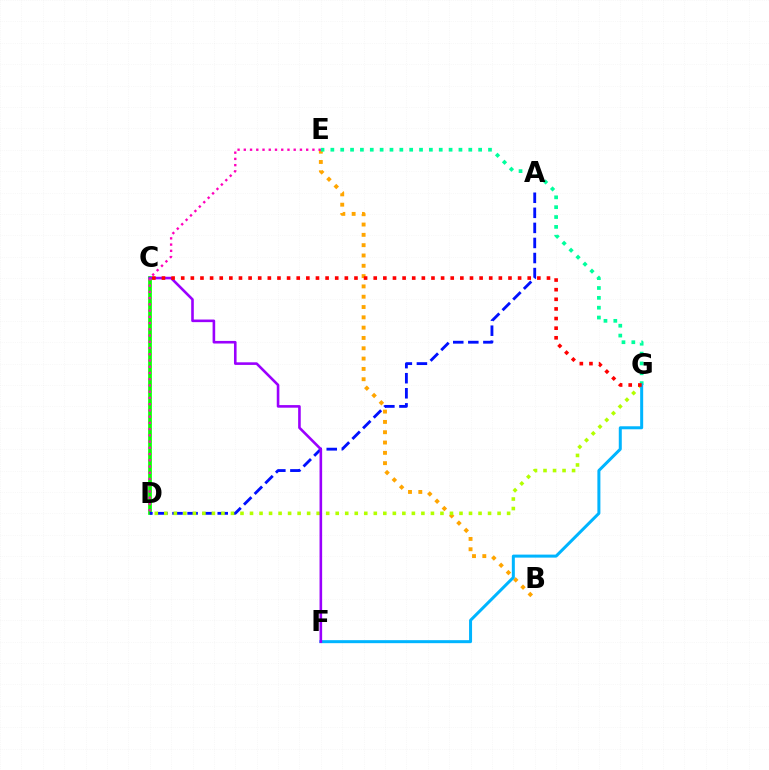{('C', 'D'): [{'color': '#08ff00', 'line_style': 'solid', 'thickness': 2.66}], ('A', 'D'): [{'color': '#0010ff', 'line_style': 'dashed', 'thickness': 2.05}], ('B', 'E'): [{'color': '#ffa500', 'line_style': 'dotted', 'thickness': 2.8}], ('D', 'G'): [{'color': '#b3ff00', 'line_style': 'dotted', 'thickness': 2.59}], ('E', 'G'): [{'color': '#00ff9d', 'line_style': 'dotted', 'thickness': 2.68}], ('F', 'G'): [{'color': '#00b5ff', 'line_style': 'solid', 'thickness': 2.17}], ('C', 'F'): [{'color': '#9b00ff', 'line_style': 'solid', 'thickness': 1.88}], ('C', 'G'): [{'color': '#ff0000', 'line_style': 'dotted', 'thickness': 2.62}], ('D', 'E'): [{'color': '#ff00bd', 'line_style': 'dotted', 'thickness': 1.69}]}